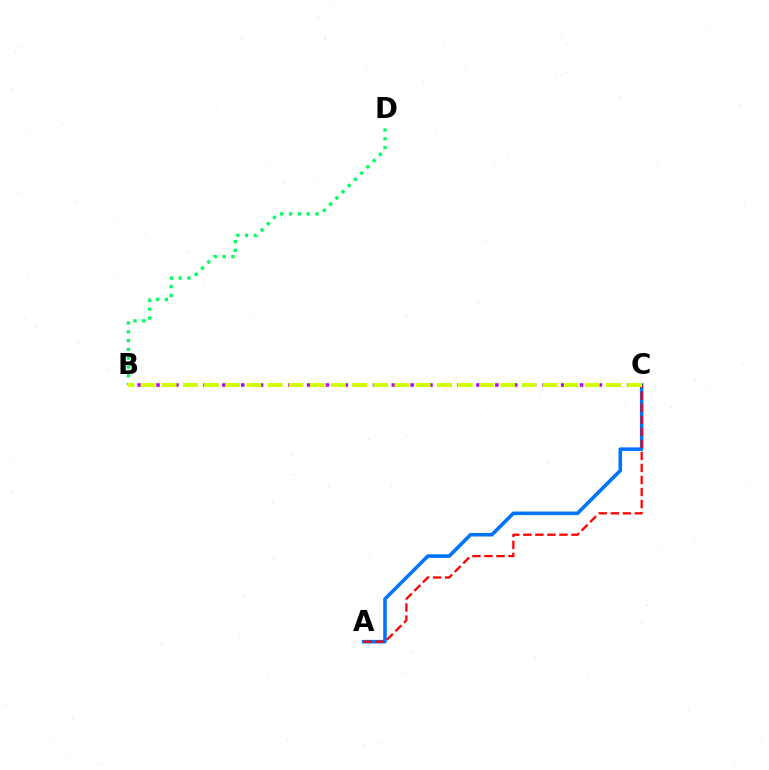{('B', 'D'): [{'color': '#00ff5c', 'line_style': 'dotted', 'thickness': 2.39}], ('A', 'C'): [{'color': '#0074ff', 'line_style': 'solid', 'thickness': 2.58}, {'color': '#ff0000', 'line_style': 'dashed', 'thickness': 1.64}], ('B', 'C'): [{'color': '#b900ff', 'line_style': 'dotted', 'thickness': 2.56}, {'color': '#d1ff00', 'line_style': 'dashed', 'thickness': 2.87}]}